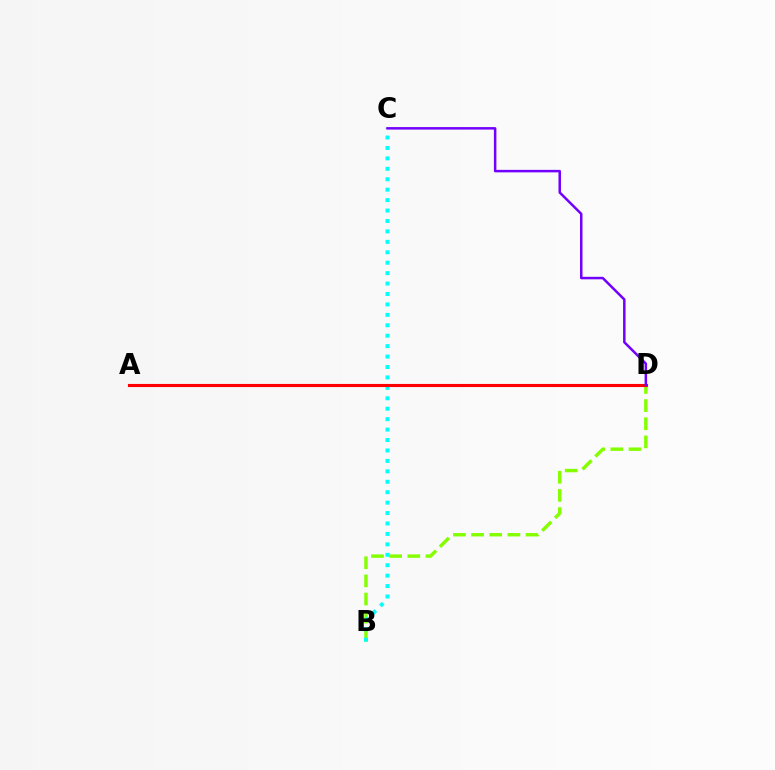{('B', 'D'): [{'color': '#84ff00', 'line_style': 'dashed', 'thickness': 2.47}], ('B', 'C'): [{'color': '#00fff6', 'line_style': 'dotted', 'thickness': 2.83}], ('A', 'D'): [{'color': '#ff0000', 'line_style': 'solid', 'thickness': 2.24}], ('C', 'D'): [{'color': '#7200ff', 'line_style': 'solid', 'thickness': 1.8}]}